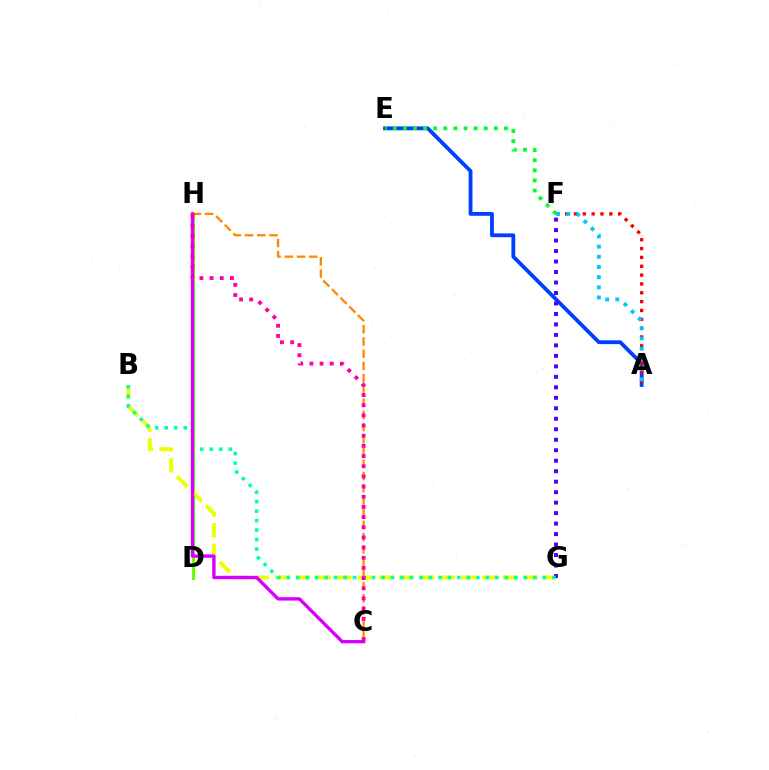{('A', 'E'): [{'color': '#003fff', 'line_style': 'solid', 'thickness': 2.75}], ('D', 'H'): [{'color': '#66ff00', 'line_style': 'solid', 'thickness': 2.13}], ('E', 'F'): [{'color': '#00ff27', 'line_style': 'dotted', 'thickness': 2.75}], ('B', 'G'): [{'color': '#eeff00', 'line_style': 'dashed', 'thickness': 2.81}, {'color': '#00ffaf', 'line_style': 'dotted', 'thickness': 2.58}], ('A', 'F'): [{'color': '#ff0000', 'line_style': 'dotted', 'thickness': 2.4}, {'color': '#00c7ff', 'line_style': 'dotted', 'thickness': 2.77}], ('F', 'G'): [{'color': '#4f00ff', 'line_style': 'dotted', 'thickness': 2.85}], ('C', 'H'): [{'color': '#ff8800', 'line_style': 'dashed', 'thickness': 1.66}, {'color': '#d600ff', 'line_style': 'solid', 'thickness': 2.43}, {'color': '#ff00a0', 'line_style': 'dotted', 'thickness': 2.76}]}